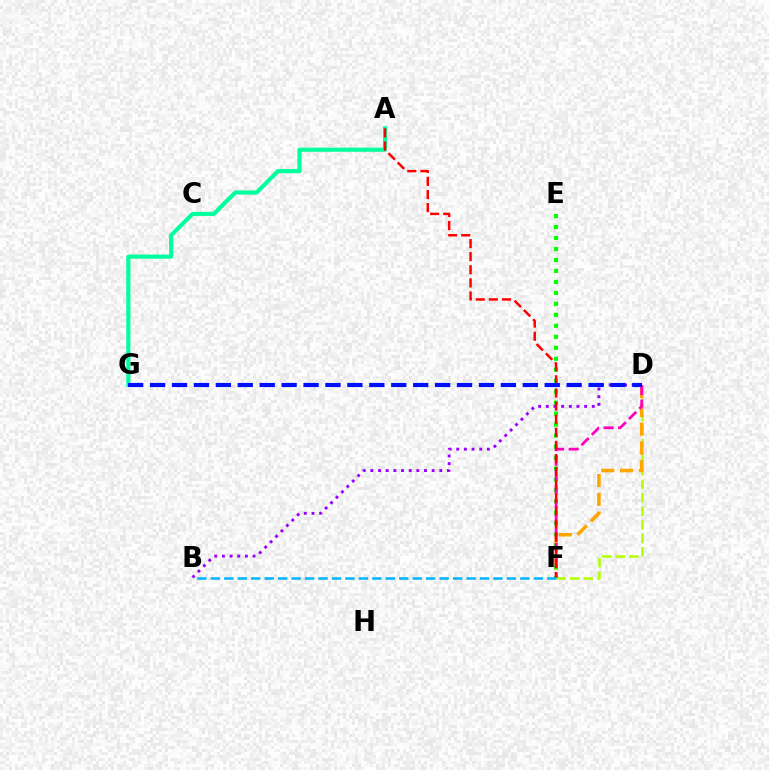{('D', 'F'): [{'color': '#b3ff00', 'line_style': 'dashed', 'thickness': 1.83}, {'color': '#ffa500', 'line_style': 'dashed', 'thickness': 2.56}, {'color': '#ff00bd', 'line_style': 'dashed', 'thickness': 1.98}], ('A', 'G'): [{'color': '#00ff9d', 'line_style': 'solid', 'thickness': 2.97}], ('E', 'F'): [{'color': '#08ff00', 'line_style': 'dotted', 'thickness': 2.98}], ('B', 'D'): [{'color': '#9b00ff', 'line_style': 'dotted', 'thickness': 2.08}], ('A', 'F'): [{'color': '#ff0000', 'line_style': 'dashed', 'thickness': 1.78}], ('B', 'F'): [{'color': '#00b5ff', 'line_style': 'dashed', 'thickness': 1.83}], ('D', 'G'): [{'color': '#0010ff', 'line_style': 'dashed', 'thickness': 2.98}]}